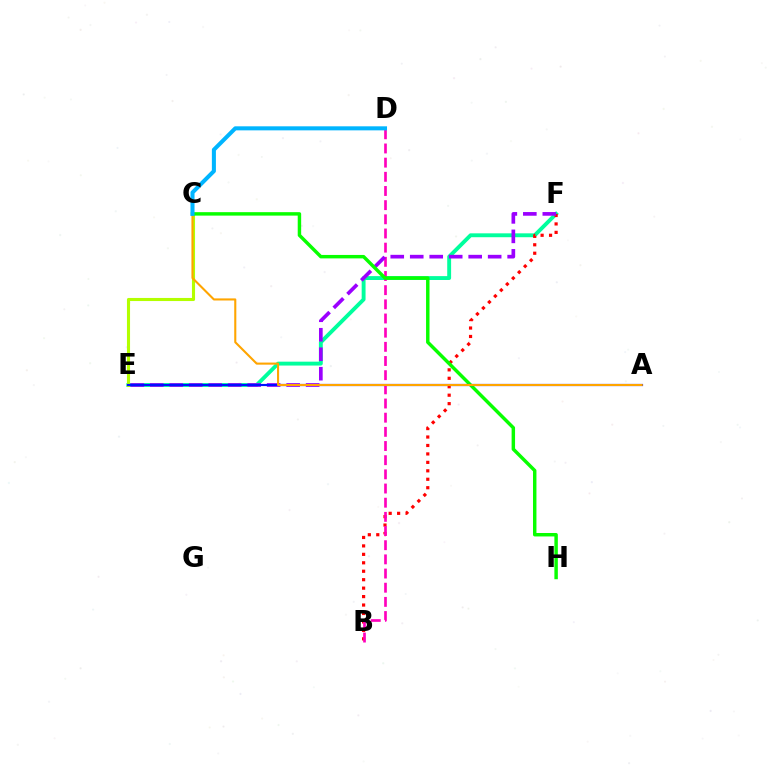{('E', 'F'): [{'color': '#00ff9d', 'line_style': 'solid', 'thickness': 2.8}, {'color': '#9b00ff', 'line_style': 'dashed', 'thickness': 2.65}], ('B', 'F'): [{'color': '#ff0000', 'line_style': 'dotted', 'thickness': 2.3}], ('B', 'D'): [{'color': '#ff00bd', 'line_style': 'dashed', 'thickness': 1.92}], ('C', 'E'): [{'color': '#b3ff00', 'line_style': 'solid', 'thickness': 2.23}], ('C', 'H'): [{'color': '#08ff00', 'line_style': 'solid', 'thickness': 2.48}], ('A', 'E'): [{'color': '#0010ff', 'line_style': 'solid', 'thickness': 1.56}], ('A', 'C'): [{'color': '#ffa500', 'line_style': 'solid', 'thickness': 1.51}], ('C', 'D'): [{'color': '#00b5ff', 'line_style': 'solid', 'thickness': 2.91}]}